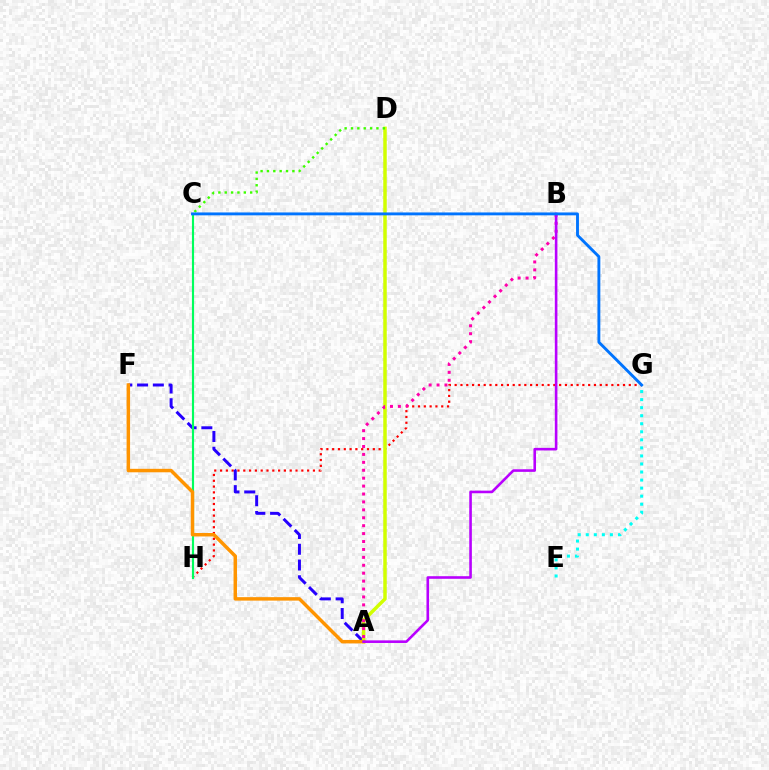{('G', 'H'): [{'color': '#ff0000', 'line_style': 'dotted', 'thickness': 1.58}], ('A', 'F'): [{'color': '#2500ff', 'line_style': 'dashed', 'thickness': 2.14}, {'color': '#ff9400', 'line_style': 'solid', 'thickness': 2.5}], ('C', 'H'): [{'color': '#00ff5c', 'line_style': 'solid', 'thickness': 1.55}], ('A', 'D'): [{'color': '#d1ff00', 'line_style': 'solid', 'thickness': 2.51}], ('C', 'D'): [{'color': '#3dff00', 'line_style': 'dotted', 'thickness': 1.73}], ('A', 'B'): [{'color': '#ff00ac', 'line_style': 'dotted', 'thickness': 2.15}, {'color': '#b900ff', 'line_style': 'solid', 'thickness': 1.87}], ('E', 'G'): [{'color': '#00fff6', 'line_style': 'dotted', 'thickness': 2.19}], ('C', 'G'): [{'color': '#0074ff', 'line_style': 'solid', 'thickness': 2.08}]}